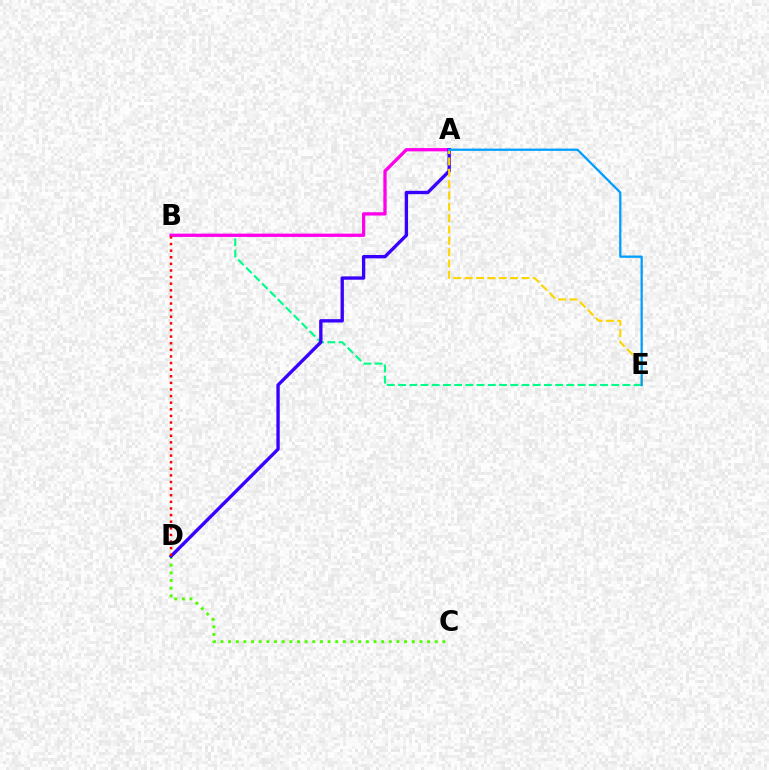{('C', 'D'): [{'color': '#4fff00', 'line_style': 'dotted', 'thickness': 2.08}], ('B', 'E'): [{'color': '#00ff86', 'line_style': 'dashed', 'thickness': 1.52}], ('A', 'B'): [{'color': '#ff00ed', 'line_style': 'solid', 'thickness': 2.37}], ('A', 'D'): [{'color': '#3700ff', 'line_style': 'solid', 'thickness': 2.41}], ('A', 'E'): [{'color': '#ffd500', 'line_style': 'dashed', 'thickness': 1.54}, {'color': '#009eff', 'line_style': 'solid', 'thickness': 1.63}], ('B', 'D'): [{'color': '#ff0000', 'line_style': 'dotted', 'thickness': 1.8}]}